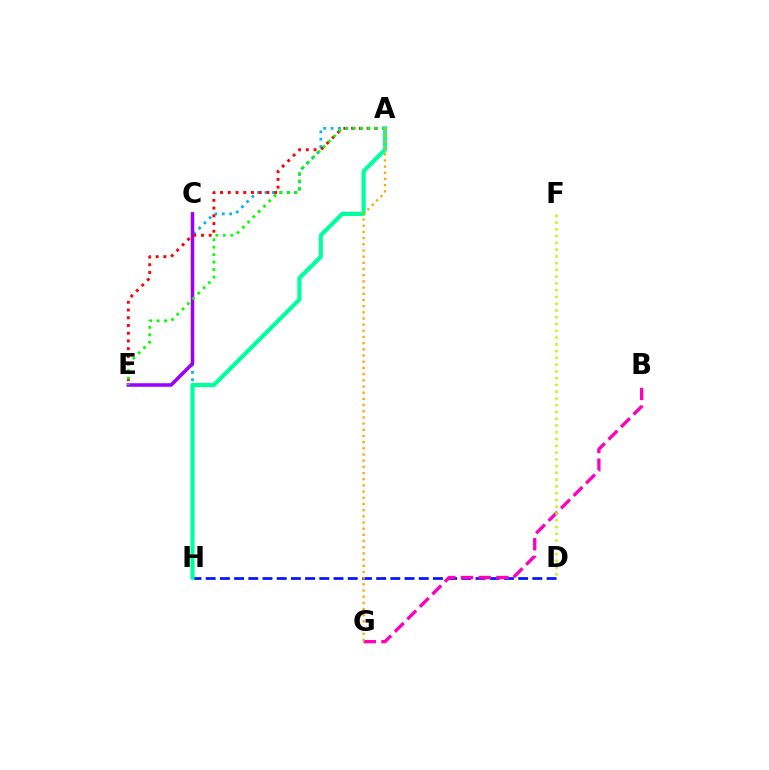{('D', 'H'): [{'color': '#0010ff', 'line_style': 'dashed', 'thickness': 1.93}], ('B', 'G'): [{'color': '#ff00bd', 'line_style': 'dashed', 'thickness': 2.4}], ('A', 'H'): [{'color': '#00b5ff', 'line_style': 'dotted', 'thickness': 2.0}, {'color': '#00ff9d', 'line_style': 'solid', 'thickness': 2.99}], ('C', 'E'): [{'color': '#9b00ff', 'line_style': 'solid', 'thickness': 2.56}], ('A', 'E'): [{'color': '#ff0000', 'line_style': 'dotted', 'thickness': 2.1}, {'color': '#08ff00', 'line_style': 'dotted', 'thickness': 2.02}], ('D', 'F'): [{'color': '#b3ff00', 'line_style': 'dotted', 'thickness': 1.84}], ('A', 'G'): [{'color': '#ffa500', 'line_style': 'dotted', 'thickness': 1.68}]}